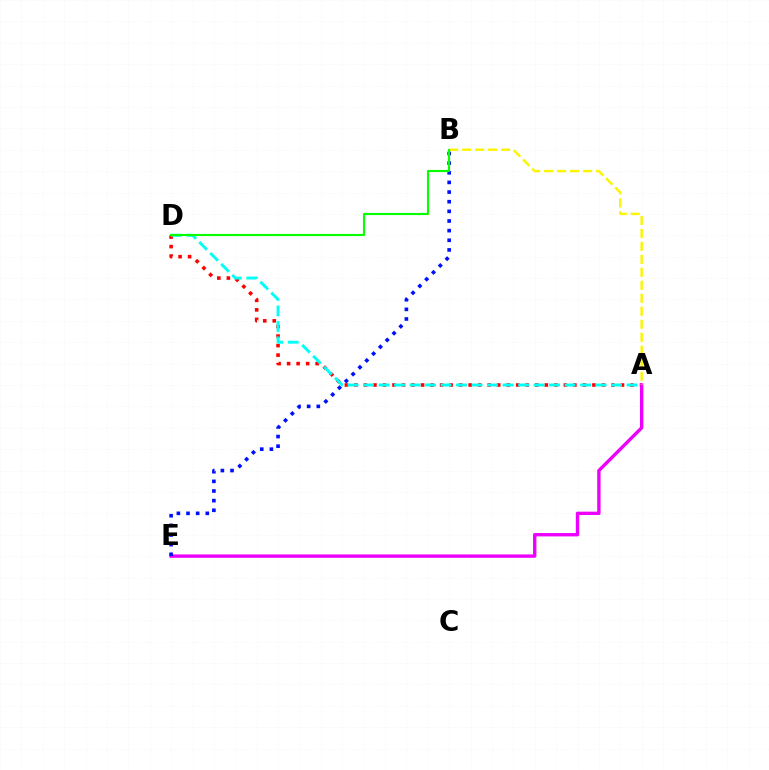{('A', 'D'): [{'color': '#ff0000', 'line_style': 'dotted', 'thickness': 2.59}, {'color': '#00fff6', 'line_style': 'dashed', 'thickness': 2.11}], ('A', 'E'): [{'color': '#ee00ff', 'line_style': 'solid', 'thickness': 2.43}], ('B', 'E'): [{'color': '#0010ff', 'line_style': 'dotted', 'thickness': 2.62}], ('A', 'B'): [{'color': '#fcf500', 'line_style': 'dashed', 'thickness': 1.76}], ('B', 'D'): [{'color': '#08ff00', 'line_style': 'solid', 'thickness': 1.53}]}